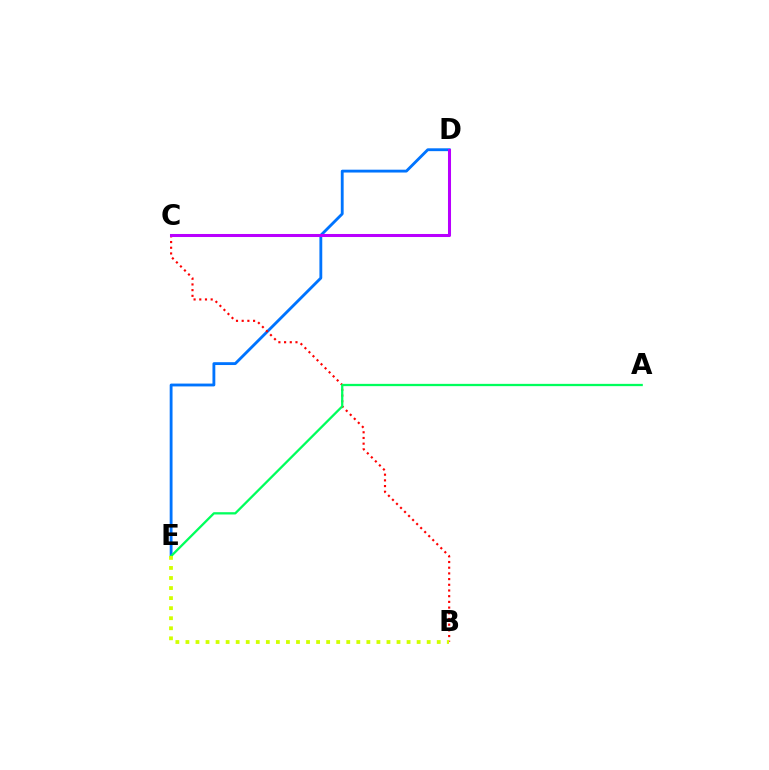{('D', 'E'): [{'color': '#0074ff', 'line_style': 'solid', 'thickness': 2.05}], ('B', 'C'): [{'color': '#ff0000', 'line_style': 'dotted', 'thickness': 1.55}], ('A', 'E'): [{'color': '#00ff5c', 'line_style': 'solid', 'thickness': 1.65}], ('B', 'E'): [{'color': '#d1ff00', 'line_style': 'dotted', 'thickness': 2.73}], ('C', 'D'): [{'color': '#b900ff', 'line_style': 'solid', 'thickness': 2.19}]}